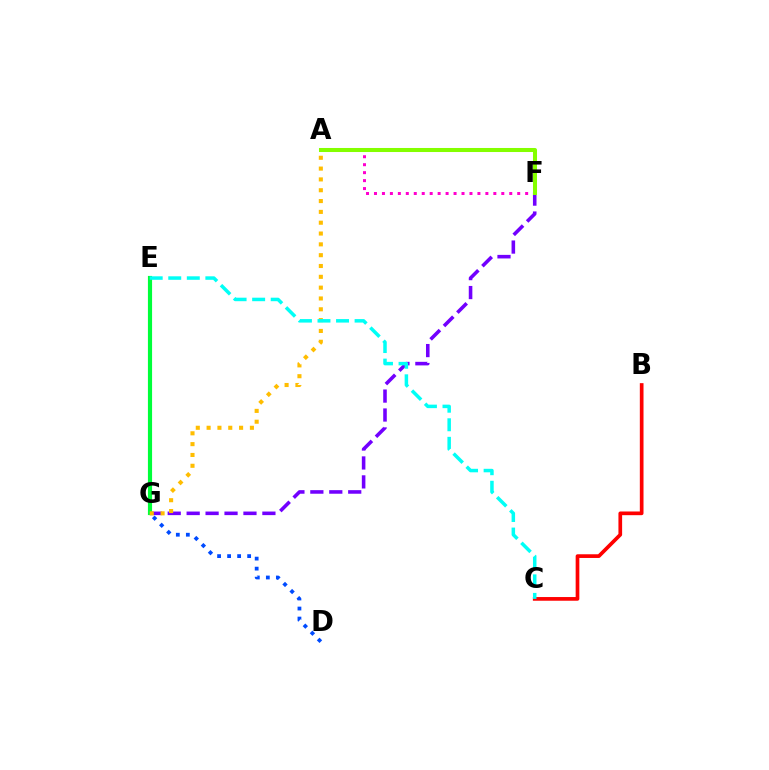{('B', 'C'): [{'color': '#ff0000', 'line_style': 'solid', 'thickness': 2.66}], ('F', 'G'): [{'color': '#7200ff', 'line_style': 'dashed', 'thickness': 2.57}], ('A', 'F'): [{'color': '#ff00cf', 'line_style': 'dotted', 'thickness': 2.16}, {'color': '#84ff00', 'line_style': 'solid', 'thickness': 2.91}], ('E', 'G'): [{'color': '#00ff39', 'line_style': 'solid', 'thickness': 3.0}], ('D', 'G'): [{'color': '#004bff', 'line_style': 'dotted', 'thickness': 2.72}], ('A', 'G'): [{'color': '#ffbd00', 'line_style': 'dotted', 'thickness': 2.94}], ('C', 'E'): [{'color': '#00fff6', 'line_style': 'dashed', 'thickness': 2.52}]}